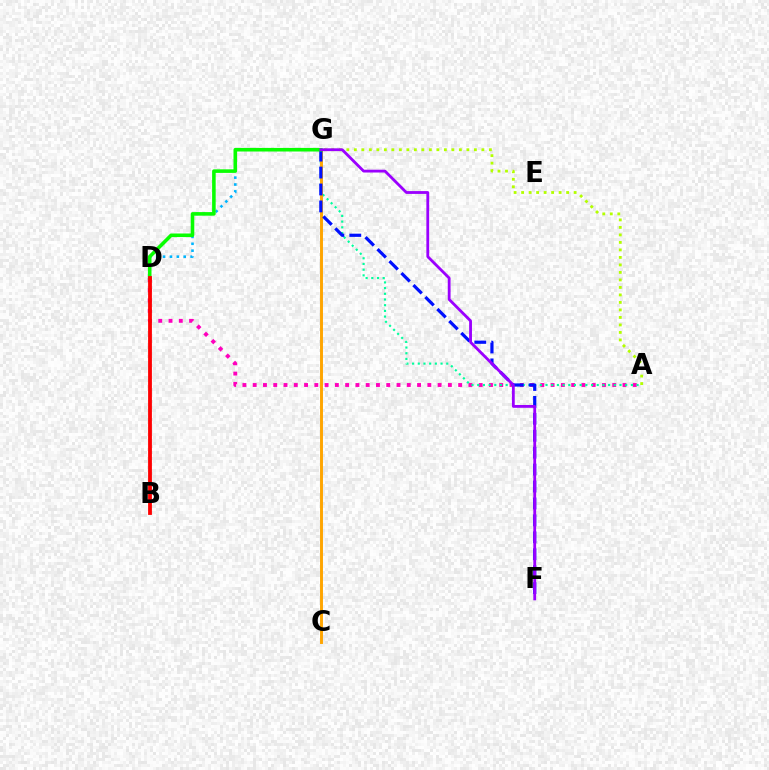{('A', 'D'): [{'color': '#ff00bd', 'line_style': 'dotted', 'thickness': 2.79}], ('A', 'G'): [{'color': '#00ff9d', 'line_style': 'dotted', 'thickness': 1.55}, {'color': '#b3ff00', 'line_style': 'dotted', 'thickness': 2.04}], ('C', 'G'): [{'color': '#ffa500', 'line_style': 'solid', 'thickness': 2.11}], ('D', 'G'): [{'color': '#00b5ff', 'line_style': 'dotted', 'thickness': 1.87}, {'color': '#08ff00', 'line_style': 'solid', 'thickness': 2.57}], ('F', 'G'): [{'color': '#0010ff', 'line_style': 'dashed', 'thickness': 2.3}, {'color': '#9b00ff', 'line_style': 'solid', 'thickness': 2.02}], ('B', 'D'): [{'color': '#ff0000', 'line_style': 'solid', 'thickness': 2.74}]}